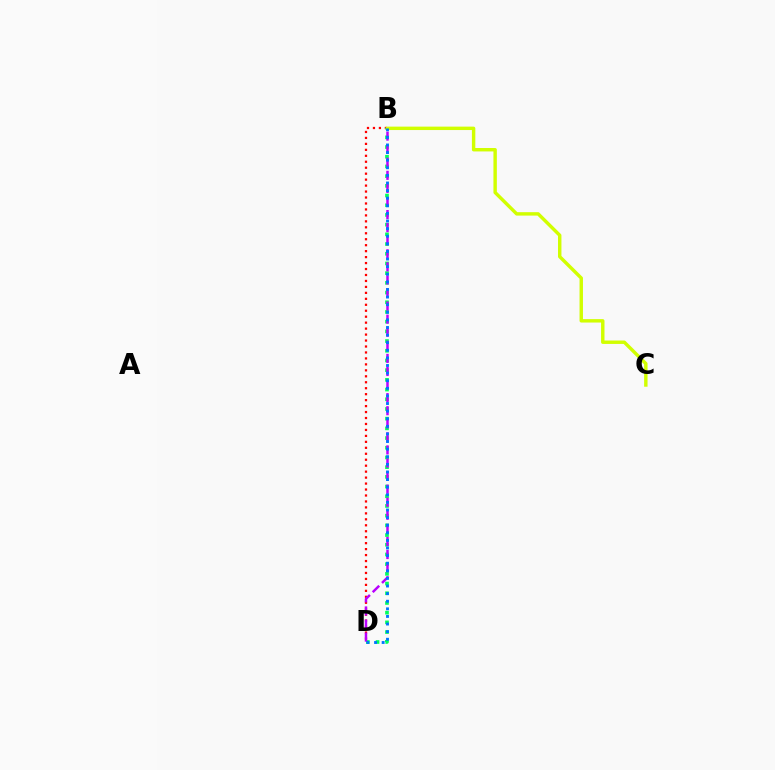{('B', 'D'): [{'color': '#ff0000', 'line_style': 'dotted', 'thickness': 1.62}, {'color': '#00ff5c', 'line_style': 'dotted', 'thickness': 2.64}, {'color': '#b900ff', 'line_style': 'dashed', 'thickness': 1.78}, {'color': '#0074ff', 'line_style': 'dotted', 'thickness': 2.07}], ('B', 'C'): [{'color': '#d1ff00', 'line_style': 'solid', 'thickness': 2.46}]}